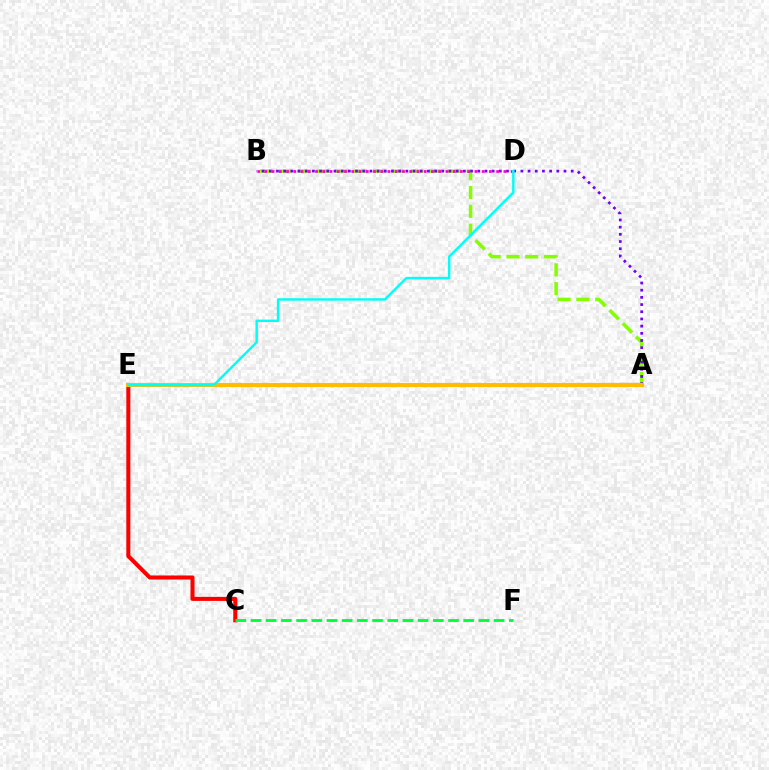{('A', 'E'): [{'color': '#004bff', 'line_style': 'dashed', 'thickness': 1.59}, {'color': '#ffbd00', 'line_style': 'solid', 'thickness': 2.97}], ('A', 'B'): [{'color': '#84ff00', 'line_style': 'dashed', 'thickness': 2.55}, {'color': '#7200ff', 'line_style': 'dotted', 'thickness': 1.95}], ('B', 'D'): [{'color': '#ff00cf', 'line_style': 'dotted', 'thickness': 1.97}], ('C', 'E'): [{'color': '#ff0000', 'line_style': 'solid', 'thickness': 2.92}], ('C', 'F'): [{'color': '#00ff39', 'line_style': 'dashed', 'thickness': 2.06}], ('D', 'E'): [{'color': '#00fff6', 'line_style': 'solid', 'thickness': 1.74}]}